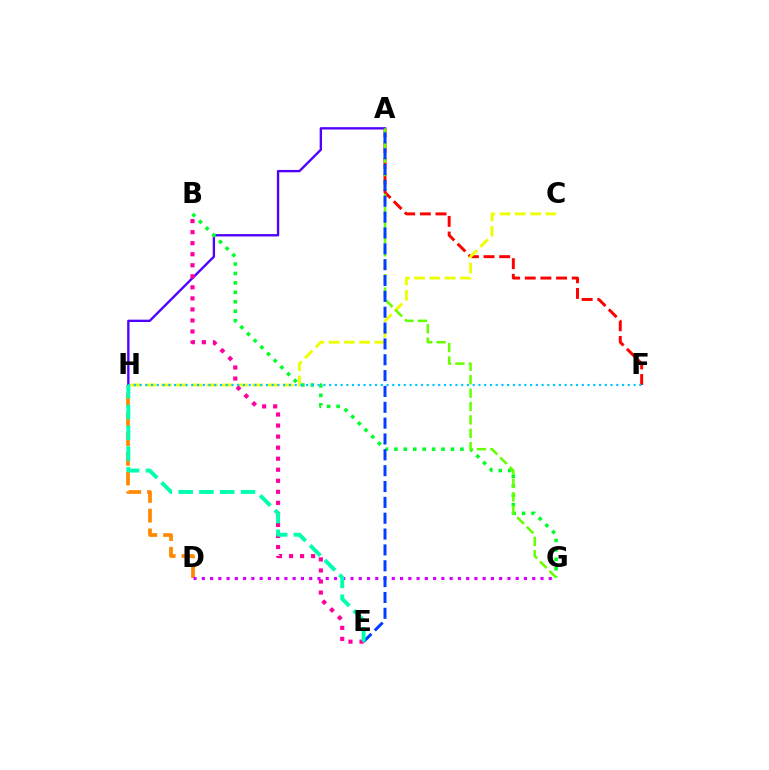{('A', 'F'): [{'color': '#ff0000', 'line_style': 'dashed', 'thickness': 2.13}], ('A', 'H'): [{'color': '#4f00ff', 'line_style': 'solid', 'thickness': 1.69}], ('D', 'H'): [{'color': '#ff8800', 'line_style': 'dashed', 'thickness': 2.68}], ('C', 'H'): [{'color': '#eeff00', 'line_style': 'dashed', 'thickness': 2.07}], ('B', 'E'): [{'color': '#ff00a0', 'line_style': 'dotted', 'thickness': 3.0}], ('B', 'G'): [{'color': '#00ff27', 'line_style': 'dotted', 'thickness': 2.56}], ('A', 'G'): [{'color': '#66ff00', 'line_style': 'dashed', 'thickness': 1.82}], ('D', 'G'): [{'color': '#d600ff', 'line_style': 'dotted', 'thickness': 2.24}], ('A', 'E'): [{'color': '#003fff', 'line_style': 'dashed', 'thickness': 2.15}], ('F', 'H'): [{'color': '#00c7ff', 'line_style': 'dotted', 'thickness': 1.56}], ('E', 'H'): [{'color': '#00ffaf', 'line_style': 'dashed', 'thickness': 2.82}]}